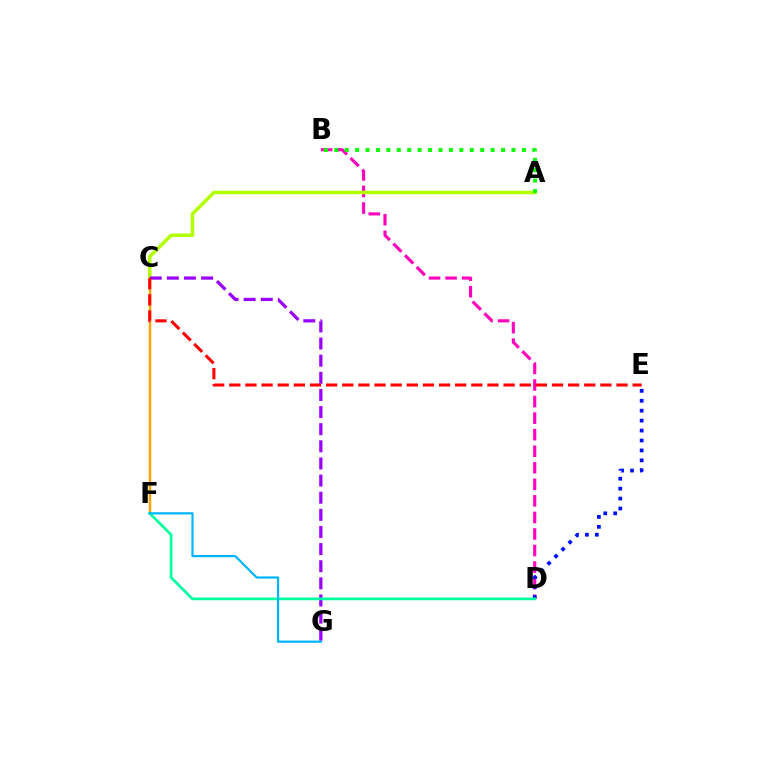{('C', 'F'): [{'color': '#ffa500', 'line_style': 'solid', 'thickness': 1.8}], ('B', 'D'): [{'color': '#ff00bd', 'line_style': 'dashed', 'thickness': 2.25}], ('D', 'E'): [{'color': '#0010ff', 'line_style': 'dotted', 'thickness': 2.7}], ('A', 'C'): [{'color': '#b3ff00', 'line_style': 'solid', 'thickness': 2.55}], ('A', 'B'): [{'color': '#08ff00', 'line_style': 'dotted', 'thickness': 2.83}], ('C', 'G'): [{'color': '#9b00ff', 'line_style': 'dashed', 'thickness': 2.33}], ('C', 'E'): [{'color': '#ff0000', 'line_style': 'dashed', 'thickness': 2.19}], ('D', 'F'): [{'color': '#00ff9d', 'line_style': 'solid', 'thickness': 1.94}], ('F', 'G'): [{'color': '#00b5ff', 'line_style': 'solid', 'thickness': 1.59}]}